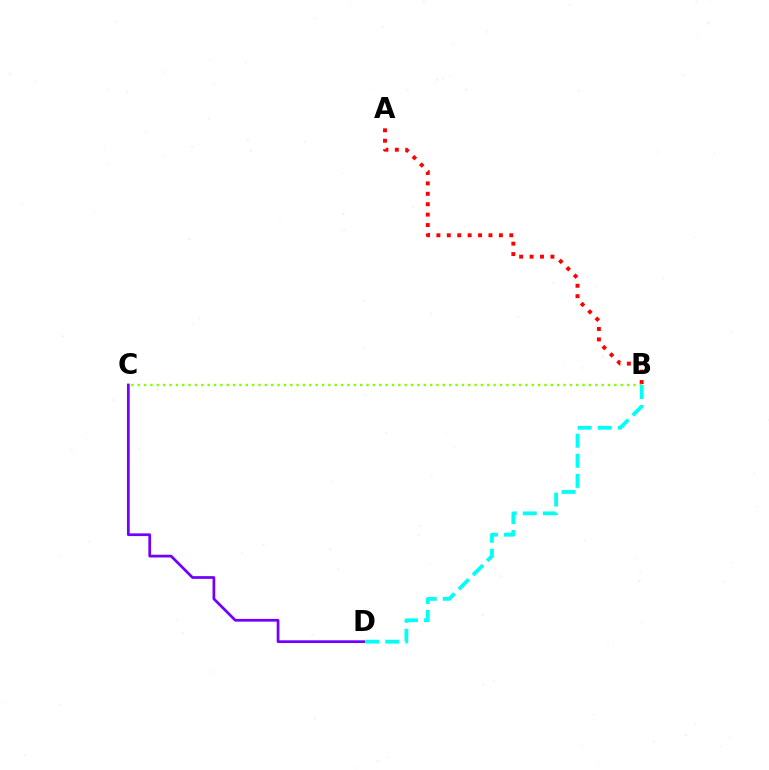{('A', 'B'): [{'color': '#ff0000', 'line_style': 'dotted', 'thickness': 2.83}], ('C', 'D'): [{'color': '#7200ff', 'line_style': 'solid', 'thickness': 1.97}], ('B', 'C'): [{'color': '#84ff00', 'line_style': 'dotted', 'thickness': 1.73}], ('B', 'D'): [{'color': '#00fff6', 'line_style': 'dashed', 'thickness': 2.73}]}